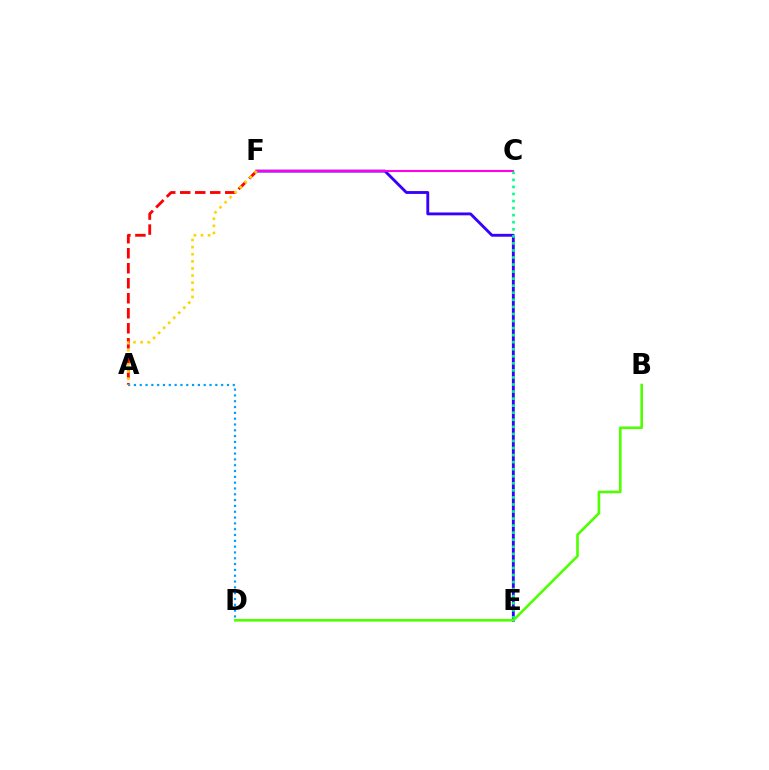{('E', 'F'): [{'color': '#3700ff', 'line_style': 'solid', 'thickness': 2.06}], ('A', 'D'): [{'color': '#009eff', 'line_style': 'dotted', 'thickness': 1.58}], ('C', 'F'): [{'color': '#ff00ed', 'line_style': 'solid', 'thickness': 1.51}], ('A', 'F'): [{'color': '#ff0000', 'line_style': 'dashed', 'thickness': 2.04}, {'color': '#ffd500', 'line_style': 'dotted', 'thickness': 1.93}], ('B', 'D'): [{'color': '#4fff00', 'line_style': 'solid', 'thickness': 1.88}], ('C', 'E'): [{'color': '#00ff86', 'line_style': 'dotted', 'thickness': 1.92}]}